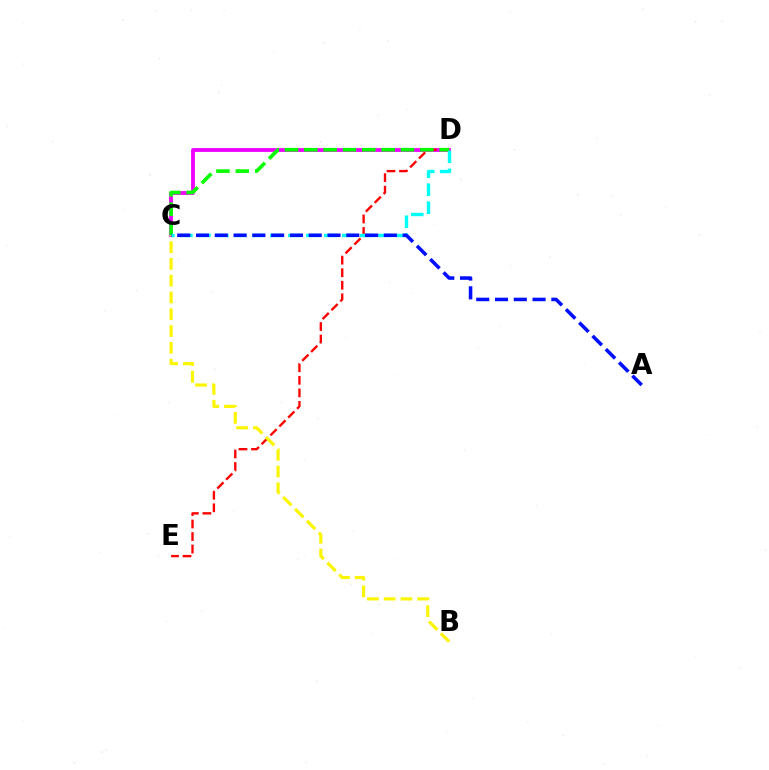{('C', 'D'): [{'color': '#ee00ff', 'line_style': 'solid', 'thickness': 2.74}, {'color': '#08ff00', 'line_style': 'dashed', 'thickness': 2.63}, {'color': '#00fff6', 'line_style': 'dashed', 'thickness': 2.44}], ('D', 'E'): [{'color': '#ff0000', 'line_style': 'dashed', 'thickness': 1.7}], ('B', 'C'): [{'color': '#fcf500', 'line_style': 'dashed', 'thickness': 2.28}], ('A', 'C'): [{'color': '#0010ff', 'line_style': 'dashed', 'thickness': 2.55}]}